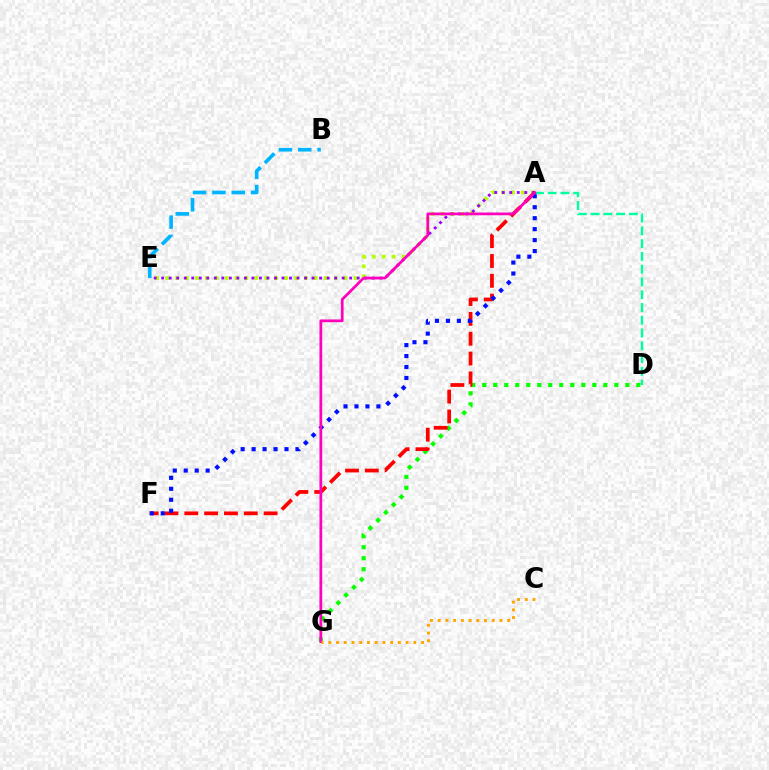{('A', 'E'): [{'color': '#b3ff00', 'line_style': 'dotted', 'thickness': 2.69}, {'color': '#9b00ff', 'line_style': 'dotted', 'thickness': 2.04}], ('B', 'E'): [{'color': '#00b5ff', 'line_style': 'dashed', 'thickness': 2.63}], ('A', 'D'): [{'color': '#00ff9d', 'line_style': 'dashed', 'thickness': 1.73}], ('D', 'G'): [{'color': '#08ff00', 'line_style': 'dotted', 'thickness': 2.99}], ('A', 'F'): [{'color': '#ff0000', 'line_style': 'dashed', 'thickness': 2.69}, {'color': '#0010ff', 'line_style': 'dotted', 'thickness': 2.98}], ('A', 'G'): [{'color': '#ff00bd', 'line_style': 'solid', 'thickness': 1.98}], ('C', 'G'): [{'color': '#ffa500', 'line_style': 'dotted', 'thickness': 2.1}]}